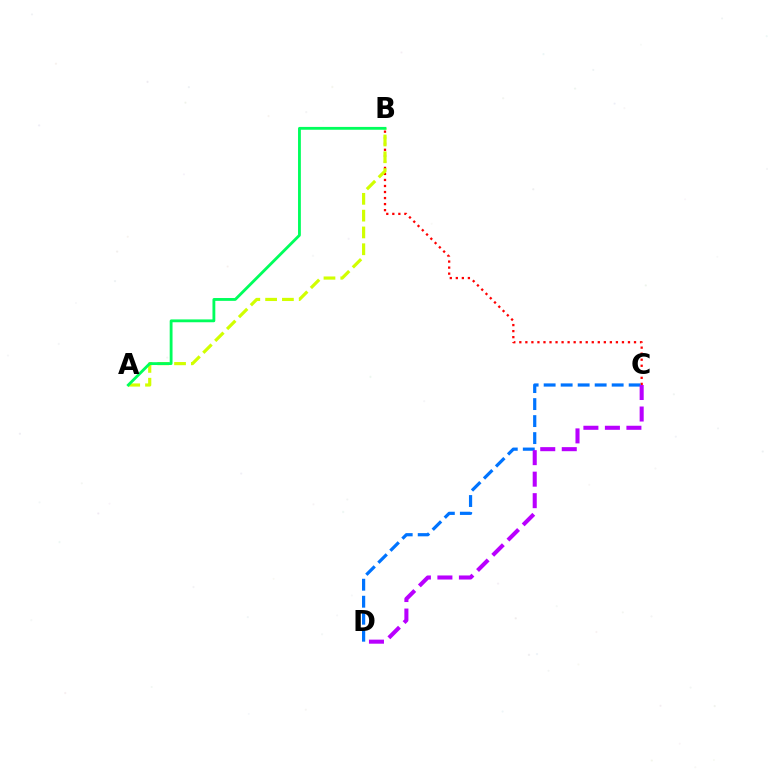{('B', 'C'): [{'color': '#ff0000', 'line_style': 'dotted', 'thickness': 1.64}], ('A', 'B'): [{'color': '#d1ff00', 'line_style': 'dashed', 'thickness': 2.28}, {'color': '#00ff5c', 'line_style': 'solid', 'thickness': 2.04}], ('C', 'D'): [{'color': '#0074ff', 'line_style': 'dashed', 'thickness': 2.31}, {'color': '#b900ff', 'line_style': 'dashed', 'thickness': 2.92}]}